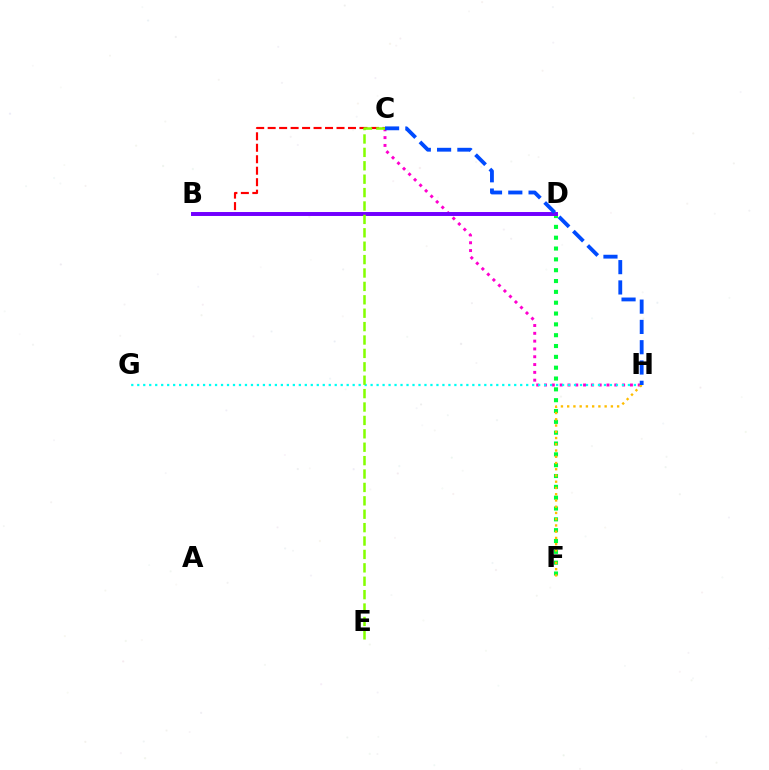{('D', 'F'): [{'color': '#00ff39', 'line_style': 'dotted', 'thickness': 2.94}], ('C', 'H'): [{'color': '#ff00cf', 'line_style': 'dotted', 'thickness': 2.12}, {'color': '#004bff', 'line_style': 'dashed', 'thickness': 2.76}], ('B', 'C'): [{'color': '#ff0000', 'line_style': 'dashed', 'thickness': 1.56}], ('B', 'D'): [{'color': '#7200ff', 'line_style': 'solid', 'thickness': 2.85}], ('G', 'H'): [{'color': '#00fff6', 'line_style': 'dotted', 'thickness': 1.63}], ('C', 'E'): [{'color': '#84ff00', 'line_style': 'dashed', 'thickness': 1.82}], ('F', 'H'): [{'color': '#ffbd00', 'line_style': 'dotted', 'thickness': 1.7}]}